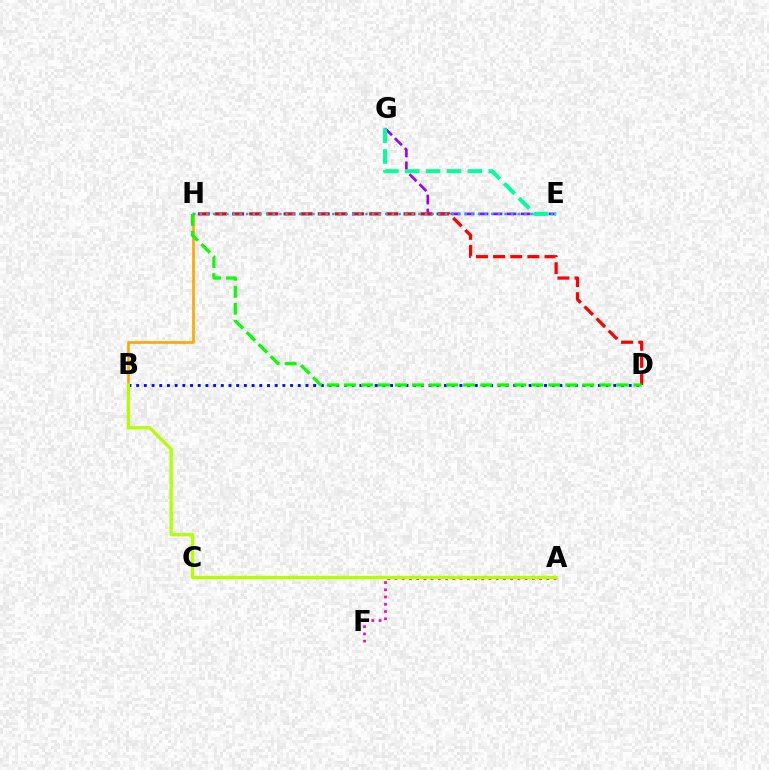{('E', 'G'): [{'color': '#9b00ff', 'line_style': 'dashed', 'thickness': 1.9}, {'color': '#00ff9d', 'line_style': 'dashed', 'thickness': 2.84}], ('B', 'D'): [{'color': '#0010ff', 'line_style': 'dotted', 'thickness': 2.09}], ('A', 'F'): [{'color': '#ff00bd', 'line_style': 'dotted', 'thickness': 1.97}], ('D', 'H'): [{'color': '#ff0000', 'line_style': 'dashed', 'thickness': 2.33}, {'color': '#08ff00', 'line_style': 'dashed', 'thickness': 2.31}], ('B', 'H'): [{'color': '#ffa500', 'line_style': 'solid', 'thickness': 1.89}], ('E', 'H'): [{'color': '#00b5ff', 'line_style': 'dotted', 'thickness': 1.8}], ('A', 'B'): [{'color': '#b3ff00', 'line_style': 'solid', 'thickness': 2.34}]}